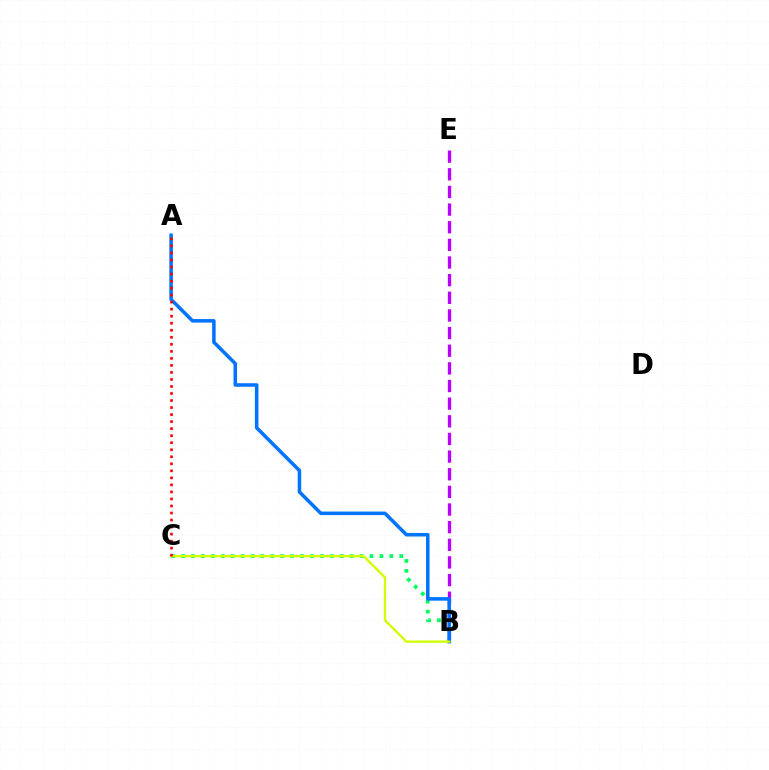{('B', 'C'): [{'color': '#00ff5c', 'line_style': 'dotted', 'thickness': 2.7}, {'color': '#d1ff00', 'line_style': 'solid', 'thickness': 1.71}], ('B', 'E'): [{'color': '#b900ff', 'line_style': 'dashed', 'thickness': 2.4}], ('A', 'B'): [{'color': '#0074ff', 'line_style': 'solid', 'thickness': 2.54}], ('A', 'C'): [{'color': '#ff0000', 'line_style': 'dotted', 'thickness': 1.91}]}